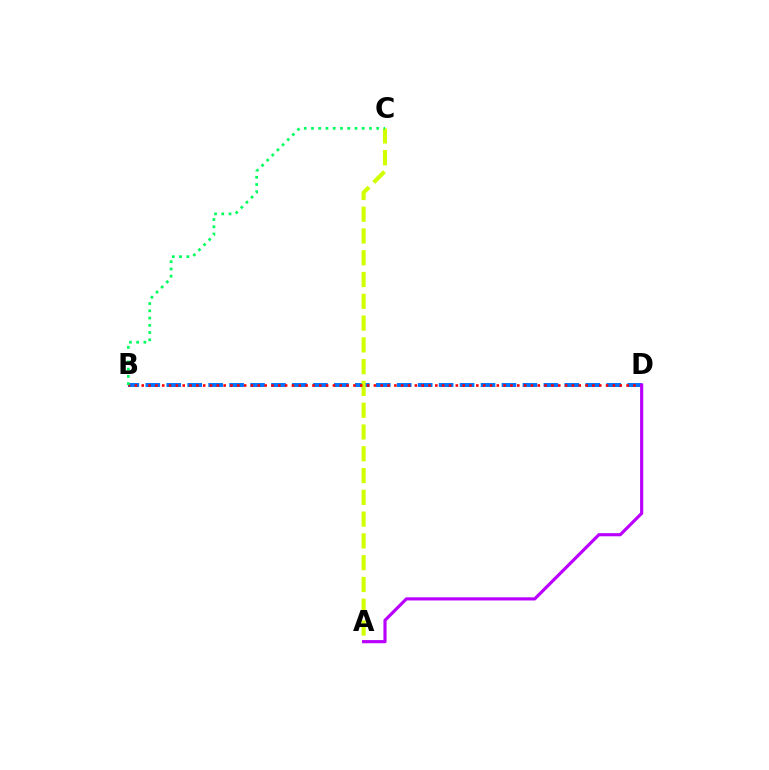{('B', 'D'): [{'color': '#0074ff', 'line_style': 'dashed', 'thickness': 2.85}, {'color': '#ff0000', 'line_style': 'dotted', 'thickness': 1.86}], ('A', 'C'): [{'color': '#d1ff00', 'line_style': 'dashed', 'thickness': 2.96}], ('A', 'D'): [{'color': '#b900ff', 'line_style': 'solid', 'thickness': 2.27}], ('B', 'C'): [{'color': '#00ff5c', 'line_style': 'dotted', 'thickness': 1.97}]}